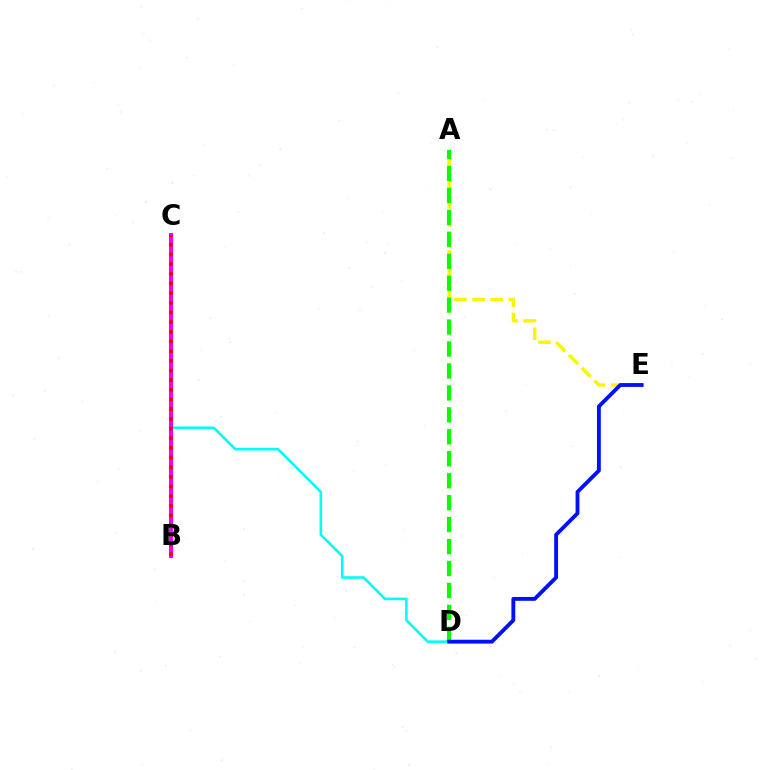{('A', 'E'): [{'color': '#fcf500', 'line_style': 'dashed', 'thickness': 2.46}], ('C', 'D'): [{'color': '#00fff6', 'line_style': 'solid', 'thickness': 1.88}], ('A', 'D'): [{'color': '#08ff00', 'line_style': 'dashed', 'thickness': 2.98}], ('B', 'C'): [{'color': '#ee00ff', 'line_style': 'solid', 'thickness': 2.95}, {'color': '#ff0000', 'line_style': 'dotted', 'thickness': 2.63}], ('D', 'E'): [{'color': '#0010ff', 'line_style': 'solid', 'thickness': 2.77}]}